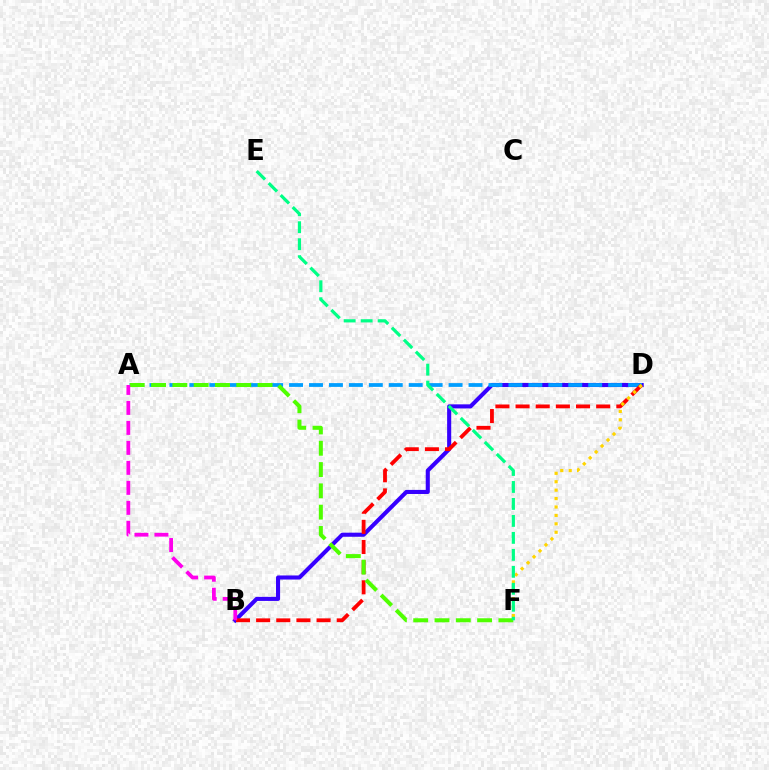{('B', 'D'): [{'color': '#3700ff', 'line_style': 'solid', 'thickness': 2.94}, {'color': '#ff0000', 'line_style': 'dashed', 'thickness': 2.74}], ('A', 'D'): [{'color': '#009eff', 'line_style': 'dashed', 'thickness': 2.71}], ('A', 'F'): [{'color': '#4fff00', 'line_style': 'dashed', 'thickness': 2.89}], ('D', 'F'): [{'color': '#ffd500', 'line_style': 'dotted', 'thickness': 2.29}], ('A', 'B'): [{'color': '#ff00ed', 'line_style': 'dashed', 'thickness': 2.72}], ('E', 'F'): [{'color': '#00ff86', 'line_style': 'dashed', 'thickness': 2.31}]}